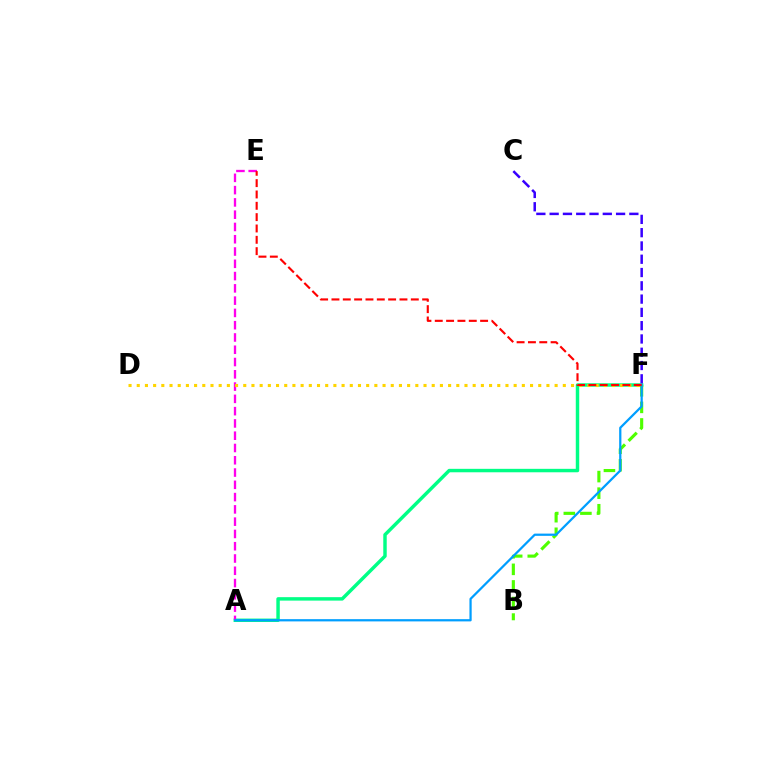{('A', 'F'): [{'color': '#00ff86', 'line_style': 'solid', 'thickness': 2.48}, {'color': '#009eff', 'line_style': 'solid', 'thickness': 1.61}], ('B', 'F'): [{'color': '#4fff00', 'line_style': 'dashed', 'thickness': 2.25}], ('A', 'E'): [{'color': '#ff00ed', 'line_style': 'dashed', 'thickness': 1.67}], ('C', 'F'): [{'color': '#3700ff', 'line_style': 'dashed', 'thickness': 1.8}], ('D', 'F'): [{'color': '#ffd500', 'line_style': 'dotted', 'thickness': 2.23}], ('E', 'F'): [{'color': '#ff0000', 'line_style': 'dashed', 'thickness': 1.54}]}